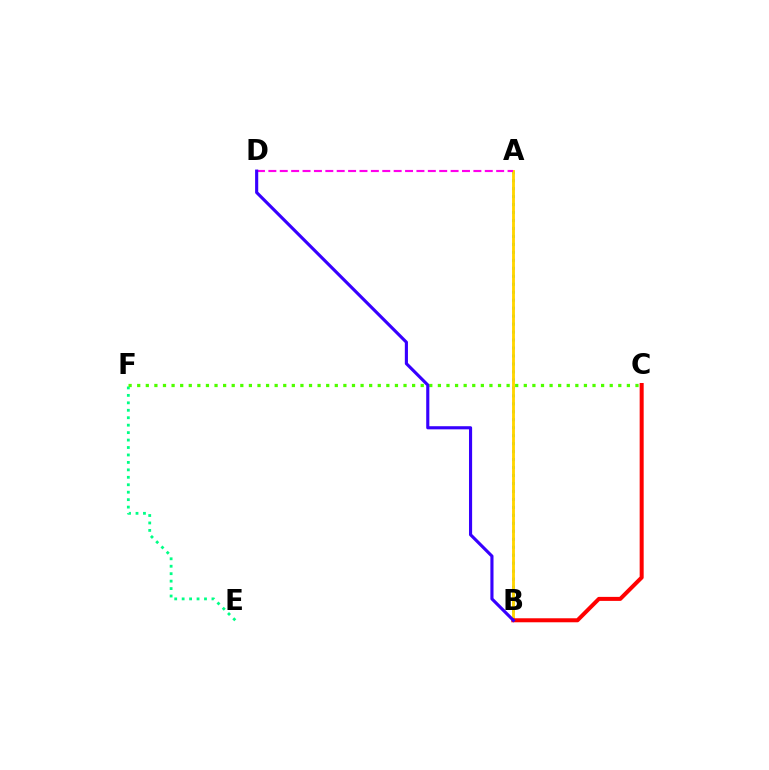{('E', 'F'): [{'color': '#00ff86', 'line_style': 'dotted', 'thickness': 2.02}], ('A', 'B'): [{'color': '#009eff', 'line_style': 'dotted', 'thickness': 2.17}, {'color': '#ffd500', 'line_style': 'solid', 'thickness': 2.06}], ('A', 'D'): [{'color': '#ff00ed', 'line_style': 'dashed', 'thickness': 1.55}], ('B', 'C'): [{'color': '#ff0000', 'line_style': 'solid', 'thickness': 2.89}], ('C', 'F'): [{'color': '#4fff00', 'line_style': 'dotted', 'thickness': 2.33}], ('B', 'D'): [{'color': '#3700ff', 'line_style': 'solid', 'thickness': 2.25}]}